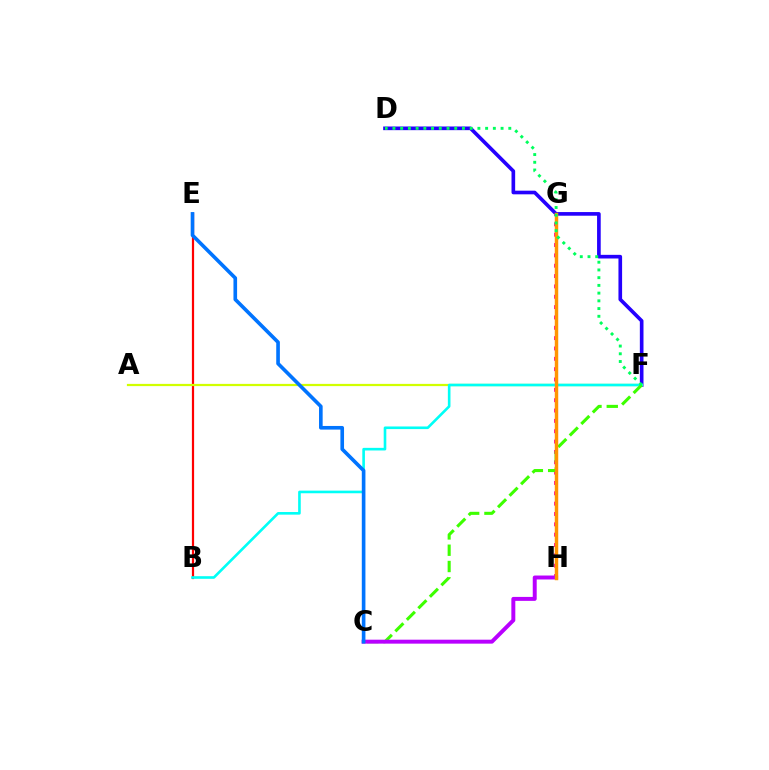{('D', 'F'): [{'color': '#2500ff', 'line_style': 'solid', 'thickness': 2.63}, {'color': '#00ff5c', 'line_style': 'dotted', 'thickness': 2.1}], ('G', 'H'): [{'color': '#ff00ac', 'line_style': 'dotted', 'thickness': 2.81}, {'color': '#ff9400', 'line_style': 'solid', 'thickness': 2.49}], ('B', 'E'): [{'color': '#ff0000', 'line_style': 'solid', 'thickness': 1.59}], ('A', 'F'): [{'color': '#d1ff00', 'line_style': 'solid', 'thickness': 1.6}], ('B', 'F'): [{'color': '#00fff6', 'line_style': 'solid', 'thickness': 1.89}], ('C', 'F'): [{'color': '#3dff00', 'line_style': 'dashed', 'thickness': 2.21}], ('C', 'H'): [{'color': '#b900ff', 'line_style': 'solid', 'thickness': 2.85}], ('C', 'E'): [{'color': '#0074ff', 'line_style': 'solid', 'thickness': 2.62}]}